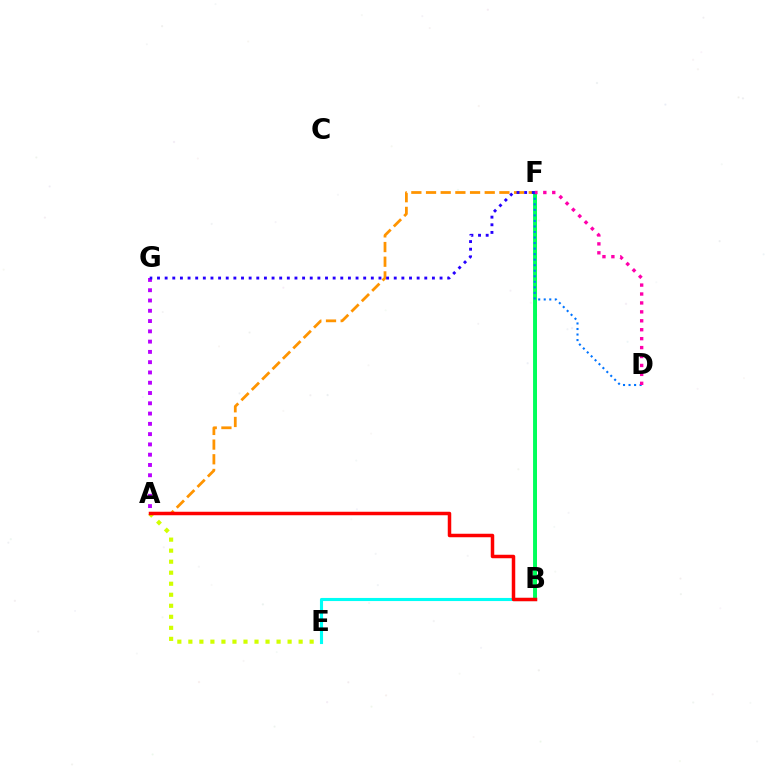{('A', 'F'): [{'color': '#ff9400', 'line_style': 'dashed', 'thickness': 1.99}], ('A', 'E'): [{'color': '#d1ff00', 'line_style': 'dotted', 'thickness': 3.0}], ('B', 'F'): [{'color': '#3dff00', 'line_style': 'solid', 'thickness': 2.15}, {'color': '#00ff5c', 'line_style': 'solid', 'thickness': 2.8}], ('B', 'E'): [{'color': '#00fff6', 'line_style': 'solid', 'thickness': 2.23}], ('A', 'B'): [{'color': '#ff0000', 'line_style': 'solid', 'thickness': 2.52}], ('A', 'G'): [{'color': '#b900ff', 'line_style': 'dotted', 'thickness': 2.79}], ('D', 'F'): [{'color': '#0074ff', 'line_style': 'dotted', 'thickness': 1.5}, {'color': '#ff00ac', 'line_style': 'dotted', 'thickness': 2.43}], ('F', 'G'): [{'color': '#2500ff', 'line_style': 'dotted', 'thickness': 2.07}]}